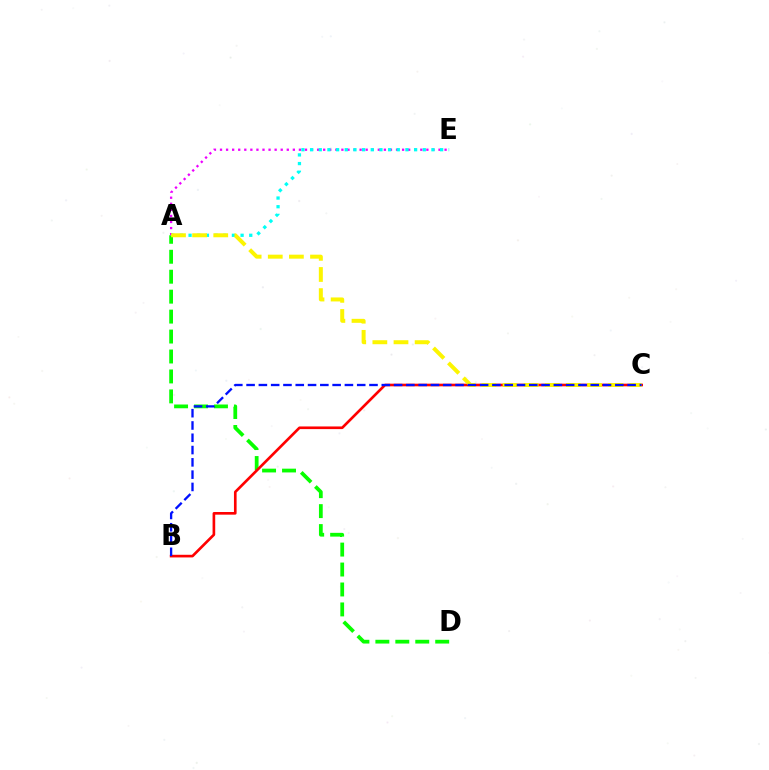{('A', 'D'): [{'color': '#08ff00', 'line_style': 'dashed', 'thickness': 2.71}], ('B', 'C'): [{'color': '#ff0000', 'line_style': 'solid', 'thickness': 1.91}, {'color': '#0010ff', 'line_style': 'dashed', 'thickness': 1.67}], ('A', 'E'): [{'color': '#ee00ff', 'line_style': 'dotted', 'thickness': 1.65}, {'color': '#00fff6', 'line_style': 'dotted', 'thickness': 2.35}], ('A', 'C'): [{'color': '#fcf500', 'line_style': 'dashed', 'thickness': 2.87}]}